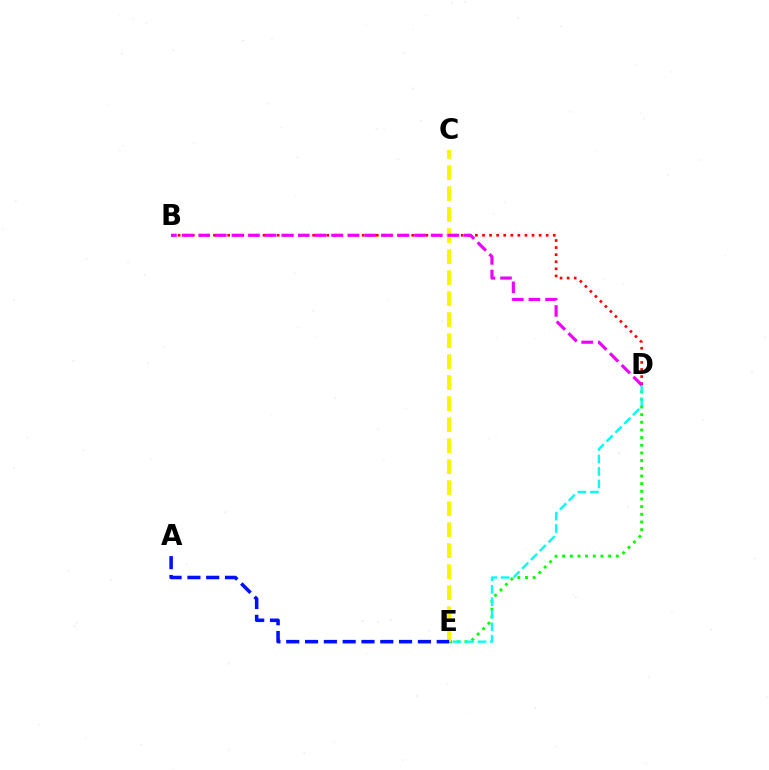{('B', 'D'): [{'color': '#ff0000', 'line_style': 'dotted', 'thickness': 1.92}, {'color': '#ee00ff', 'line_style': 'dashed', 'thickness': 2.26}], ('D', 'E'): [{'color': '#08ff00', 'line_style': 'dotted', 'thickness': 2.08}, {'color': '#00fff6', 'line_style': 'dashed', 'thickness': 1.7}], ('C', 'E'): [{'color': '#fcf500', 'line_style': 'dashed', 'thickness': 2.85}], ('A', 'E'): [{'color': '#0010ff', 'line_style': 'dashed', 'thickness': 2.56}]}